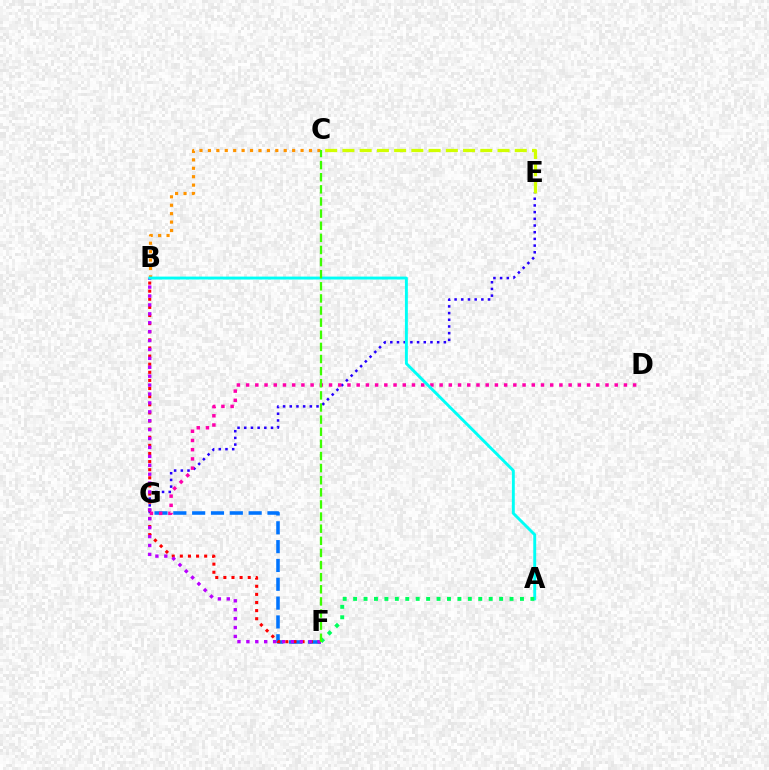{('E', 'G'): [{'color': '#2500ff', 'line_style': 'dotted', 'thickness': 1.82}], ('F', 'G'): [{'color': '#0074ff', 'line_style': 'dashed', 'thickness': 2.56}], ('B', 'C'): [{'color': '#ff9400', 'line_style': 'dotted', 'thickness': 2.29}], ('B', 'F'): [{'color': '#ff0000', 'line_style': 'dotted', 'thickness': 2.2}, {'color': '#b900ff', 'line_style': 'dotted', 'thickness': 2.42}], ('D', 'G'): [{'color': '#ff00ac', 'line_style': 'dotted', 'thickness': 2.5}], ('C', 'E'): [{'color': '#d1ff00', 'line_style': 'dashed', 'thickness': 2.34}], ('A', 'B'): [{'color': '#00fff6', 'line_style': 'solid', 'thickness': 2.09}], ('A', 'F'): [{'color': '#00ff5c', 'line_style': 'dotted', 'thickness': 2.83}], ('C', 'F'): [{'color': '#3dff00', 'line_style': 'dashed', 'thickness': 1.65}]}